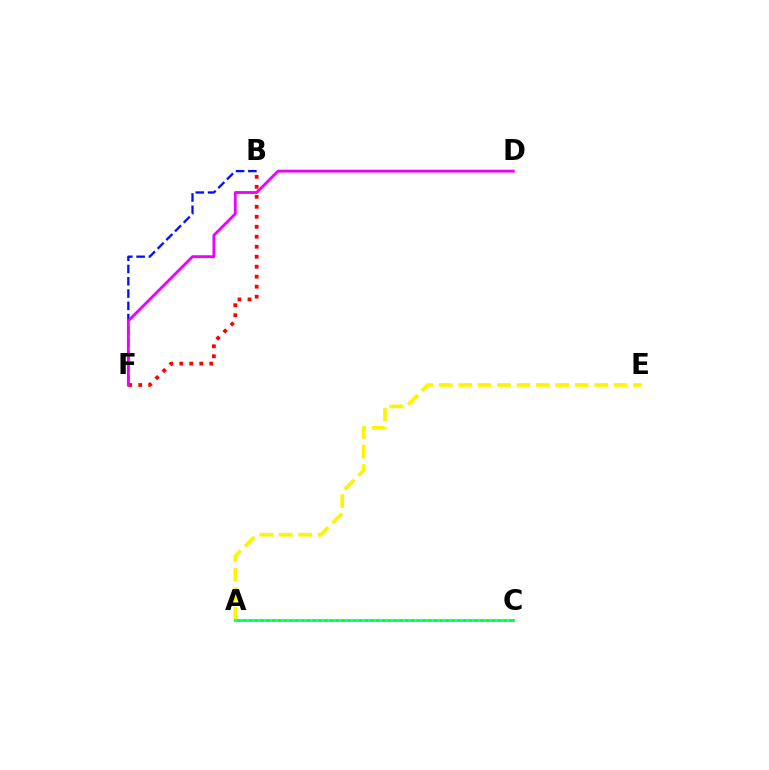{('B', 'F'): [{'color': '#ff0000', 'line_style': 'dotted', 'thickness': 2.71}, {'color': '#0010ff', 'line_style': 'dashed', 'thickness': 1.67}], ('A', 'E'): [{'color': '#fcf500', 'line_style': 'dashed', 'thickness': 2.64}], ('A', 'C'): [{'color': '#08ff00', 'line_style': 'solid', 'thickness': 1.95}, {'color': '#00fff6', 'line_style': 'dotted', 'thickness': 1.57}], ('D', 'F'): [{'color': '#ee00ff', 'line_style': 'solid', 'thickness': 2.04}]}